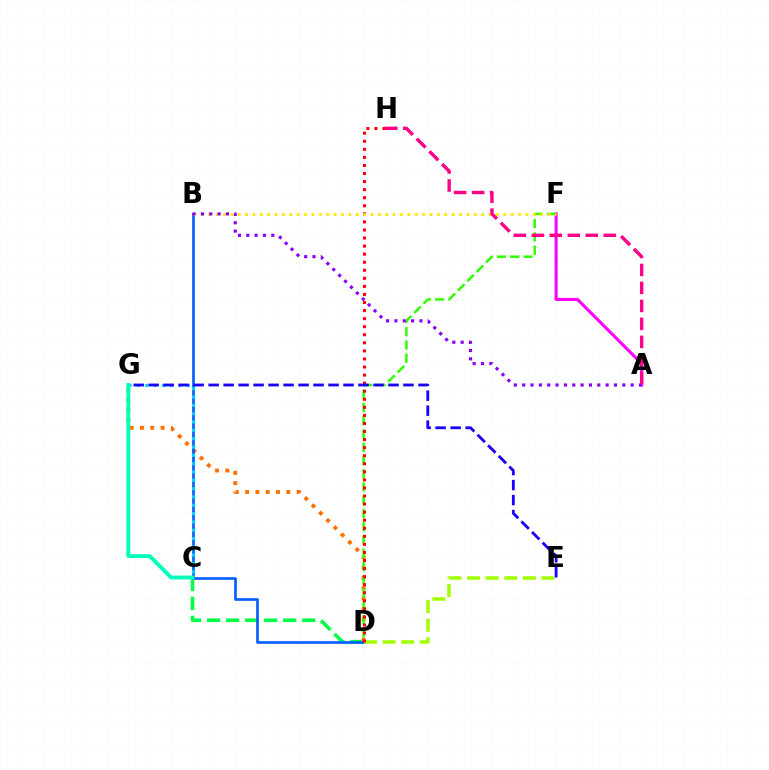{('C', 'D'): [{'color': '#00ff45', 'line_style': 'dashed', 'thickness': 2.58}], ('D', 'G'): [{'color': '#ff7000', 'line_style': 'dotted', 'thickness': 2.8}], ('A', 'F'): [{'color': '#fa00f9', 'line_style': 'solid', 'thickness': 2.21}], ('D', 'F'): [{'color': '#31ff00', 'line_style': 'dashed', 'thickness': 1.8}], ('B', 'D'): [{'color': '#005dff', 'line_style': 'solid', 'thickness': 1.92}], ('D', 'E'): [{'color': '#a2ff00', 'line_style': 'dashed', 'thickness': 2.52}], ('D', 'H'): [{'color': '#ff0000', 'line_style': 'dotted', 'thickness': 2.19}], ('C', 'G'): [{'color': '#00d3ff', 'line_style': 'dotted', 'thickness': 2.26}, {'color': '#00ffbb', 'line_style': 'solid', 'thickness': 2.78}], ('B', 'F'): [{'color': '#ffe600', 'line_style': 'dotted', 'thickness': 2.0}], ('E', 'G'): [{'color': '#1900ff', 'line_style': 'dashed', 'thickness': 2.04}], ('A', 'B'): [{'color': '#8a00ff', 'line_style': 'dotted', 'thickness': 2.27}], ('A', 'H'): [{'color': '#ff0088', 'line_style': 'dashed', 'thickness': 2.44}]}